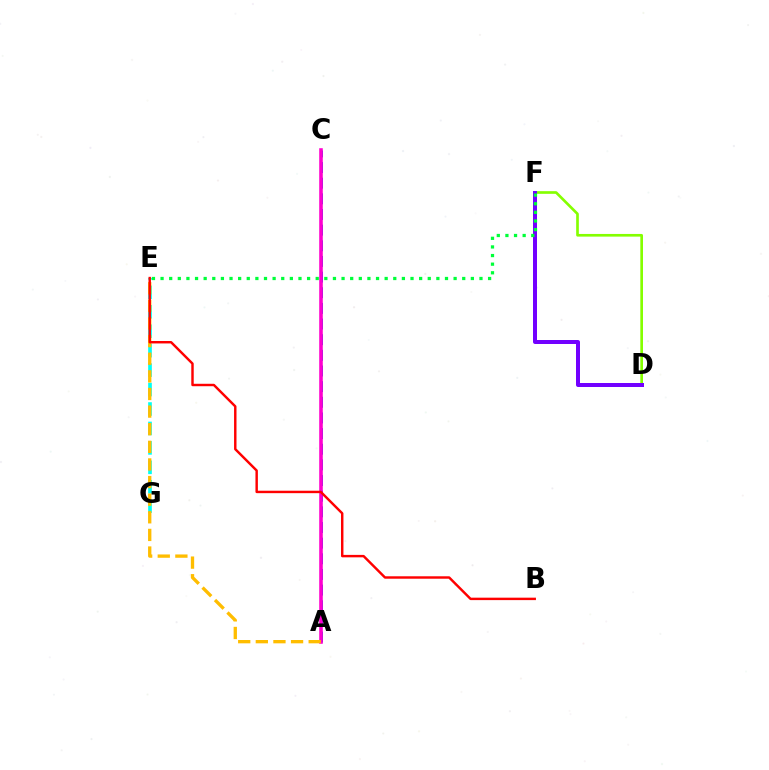{('A', 'C'): [{'color': '#004bff', 'line_style': 'dashed', 'thickness': 2.13}, {'color': '#ff00cf', 'line_style': 'solid', 'thickness': 2.57}], ('D', 'F'): [{'color': '#84ff00', 'line_style': 'solid', 'thickness': 1.92}, {'color': '#7200ff', 'line_style': 'solid', 'thickness': 2.87}], ('E', 'G'): [{'color': '#00fff6', 'line_style': 'dashed', 'thickness': 2.64}], ('A', 'E'): [{'color': '#ffbd00', 'line_style': 'dashed', 'thickness': 2.39}], ('B', 'E'): [{'color': '#ff0000', 'line_style': 'solid', 'thickness': 1.76}], ('E', 'F'): [{'color': '#00ff39', 'line_style': 'dotted', 'thickness': 2.34}]}